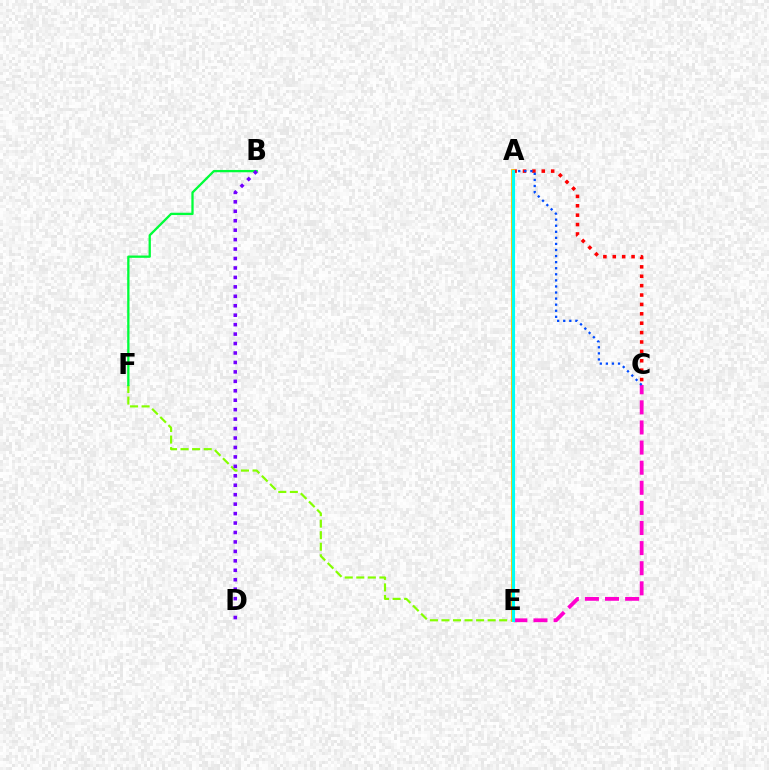{('E', 'F'): [{'color': '#84ff00', 'line_style': 'dashed', 'thickness': 1.57}], ('C', 'E'): [{'color': '#ff00cf', 'line_style': 'dashed', 'thickness': 2.73}], ('A', 'C'): [{'color': '#ff0000', 'line_style': 'dotted', 'thickness': 2.55}, {'color': '#004bff', 'line_style': 'dotted', 'thickness': 1.65}], ('B', 'F'): [{'color': '#00ff39', 'line_style': 'solid', 'thickness': 1.66}], ('B', 'D'): [{'color': '#7200ff', 'line_style': 'dotted', 'thickness': 2.57}], ('A', 'E'): [{'color': '#ffbd00', 'line_style': 'solid', 'thickness': 2.73}, {'color': '#00fff6', 'line_style': 'solid', 'thickness': 2.26}]}